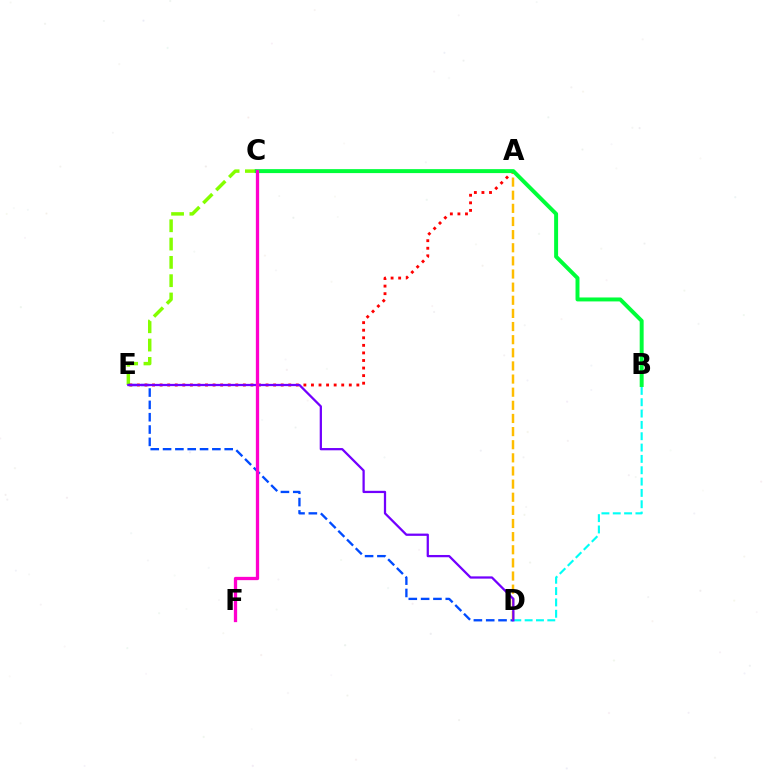{('C', 'E'): [{'color': '#84ff00', 'line_style': 'dashed', 'thickness': 2.49}], ('D', 'E'): [{'color': '#004bff', 'line_style': 'dashed', 'thickness': 1.67}, {'color': '#7200ff', 'line_style': 'solid', 'thickness': 1.63}], ('A', 'E'): [{'color': '#ff0000', 'line_style': 'dotted', 'thickness': 2.06}], ('A', 'D'): [{'color': '#ffbd00', 'line_style': 'dashed', 'thickness': 1.78}], ('B', 'D'): [{'color': '#00fff6', 'line_style': 'dashed', 'thickness': 1.54}], ('B', 'C'): [{'color': '#00ff39', 'line_style': 'solid', 'thickness': 2.85}], ('C', 'F'): [{'color': '#ff00cf', 'line_style': 'solid', 'thickness': 2.37}]}